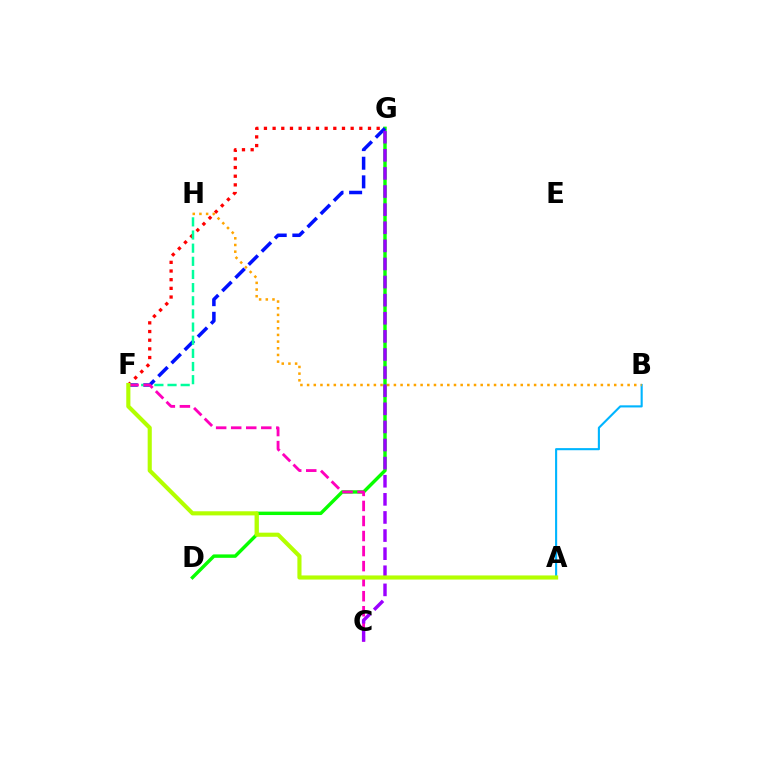{('D', 'G'): [{'color': '#08ff00', 'line_style': 'solid', 'thickness': 2.47}], ('F', 'G'): [{'color': '#ff0000', 'line_style': 'dotted', 'thickness': 2.36}, {'color': '#0010ff', 'line_style': 'dashed', 'thickness': 2.53}], ('F', 'H'): [{'color': '#00ff9d', 'line_style': 'dashed', 'thickness': 1.79}], ('C', 'F'): [{'color': '#ff00bd', 'line_style': 'dashed', 'thickness': 2.04}], ('A', 'B'): [{'color': '#00b5ff', 'line_style': 'solid', 'thickness': 1.52}], ('C', 'G'): [{'color': '#9b00ff', 'line_style': 'dashed', 'thickness': 2.46}], ('A', 'F'): [{'color': '#b3ff00', 'line_style': 'solid', 'thickness': 2.97}], ('B', 'H'): [{'color': '#ffa500', 'line_style': 'dotted', 'thickness': 1.81}]}